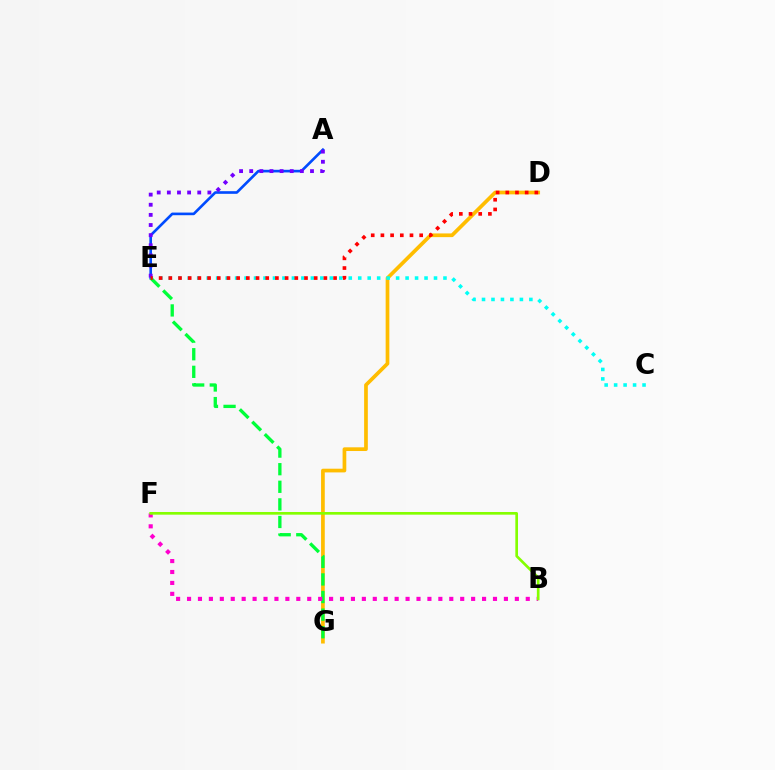{('D', 'G'): [{'color': '#ffbd00', 'line_style': 'solid', 'thickness': 2.67}], ('C', 'E'): [{'color': '#00fff6', 'line_style': 'dotted', 'thickness': 2.57}], ('A', 'E'): [{'color': '#004bff', 'line_style': 'solid', 'thickness': 1.9}, {'color': '#7200ff', 'line_style': 'dotted', 'thickness': 2.75}], ('E', 'G'): [{'color': '#00ff39', 'line_style': 'dashed', 'thickness': 2.39}], ('B', 'F'): [{'color': '#ff00cf', 'line_style': 'dotted', 'thickness': 2.97}, {'color': '#84ff00', 'line_style': 'solid', 'thickness': 1.92}], ('D', 'E'): [{'color': '#ff0000', 'line_style': 'dotted', 'thickness': 2.63}]}